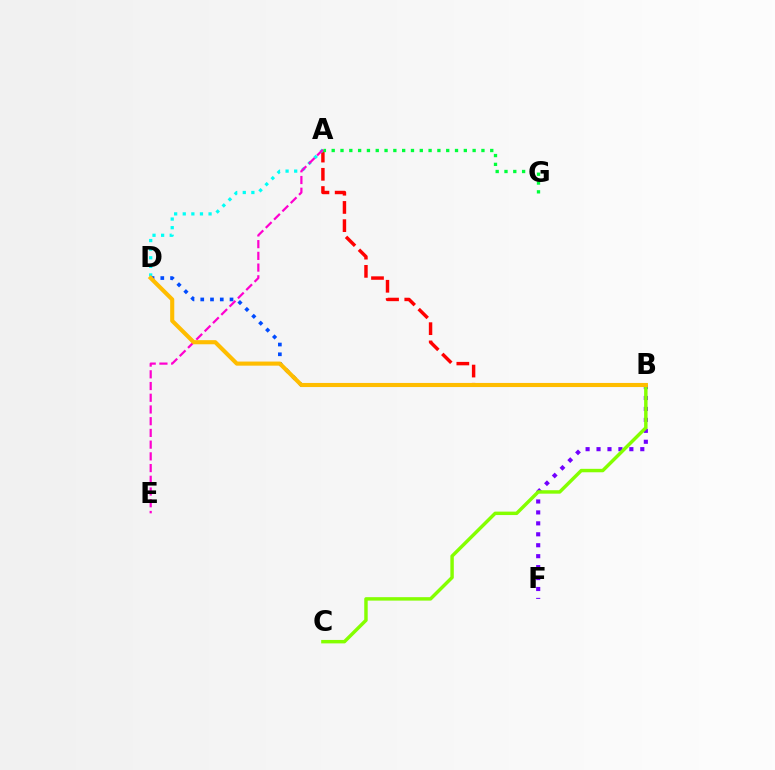{('B', 'F'): [{'color': '#7200ff', 'line_style': 'dotted', 'thickness': 2.97}], ('A', 'B'): [{'color': '#ff0000', 'line_style': 'dashed', 'thickness': 2.48}], ('A', 'D'): [{'color': '#00fff6', 'line_style': 'dotted', 'thickness': 2.34}], ('B', 'D'): [{'color': '#004bff', 'line_style': 'dotted', 'thickness': 2.65}, {'color': '#ffbd00', 'line_style': 'solid', 'thickness': 2.96}], ('A', 'E'): [{'color': '#ff00cf', 'line_style': 'dashed', 'thickness': 1.59}], ('B', 'C'): [{'color': '#84ff00', 'line_style': 'solid', 'thickness': 2.48}], ('A', 'G'): [{'color': '#00ff39', 'line_style': 'dotted', 'thickness': 2.39}]}